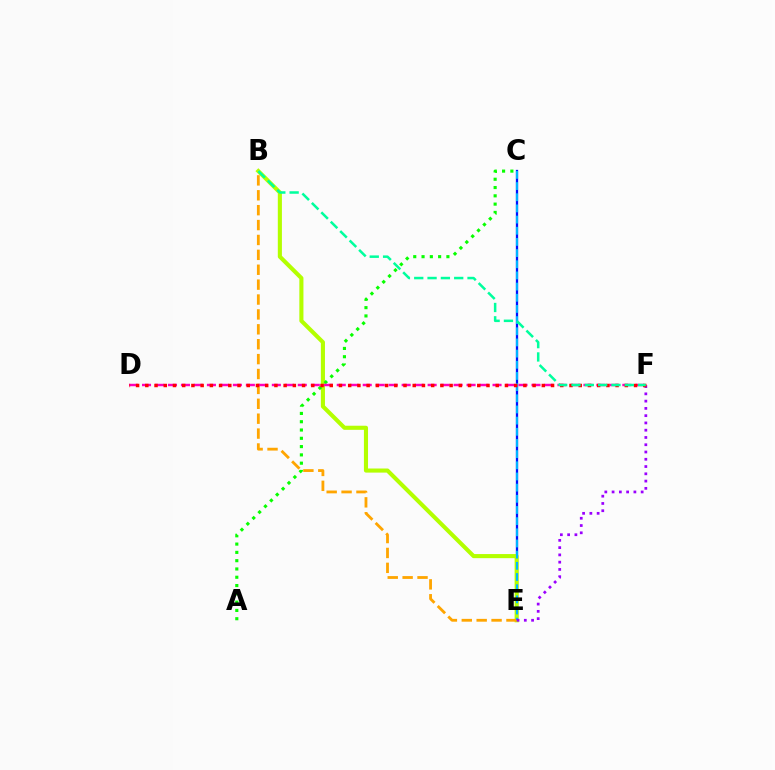{('C', 'E'): [{'color': '#0010ff', 'line_style': 'solid', 'thickness': 1.64}, {'color': '#00b5ff', 'line_style': 'dashed', 'thickness': 1.52}], ('B', 'E'): [{'color': '#b3ff00', 'line_style': 'solid', 'thickness': 2.95}, {'color': '#ffa500', 'line_style': 'dashed', 'thickness': 2.02}], ('A', 'C'): [{'color': '#08ff00', 'line_style': 'dotted', 'thickness': 2.25}], ('E', 'F'): [{'color': '#9b00ff', 'line_style': 'dotted', 'thickness': 1.98}], ('D', 'F'): [{'color': '#ff00bd', 'line_style': 'dashed', 'thickness': 1.76}, {'color': '#ff0000', 'line_style': 'dotted', 'thickness': 2.51}], ('B', 'F'): [{'color': '#00ff9d', 'line_style': 'dashed', 'thickness': 1.81}]}